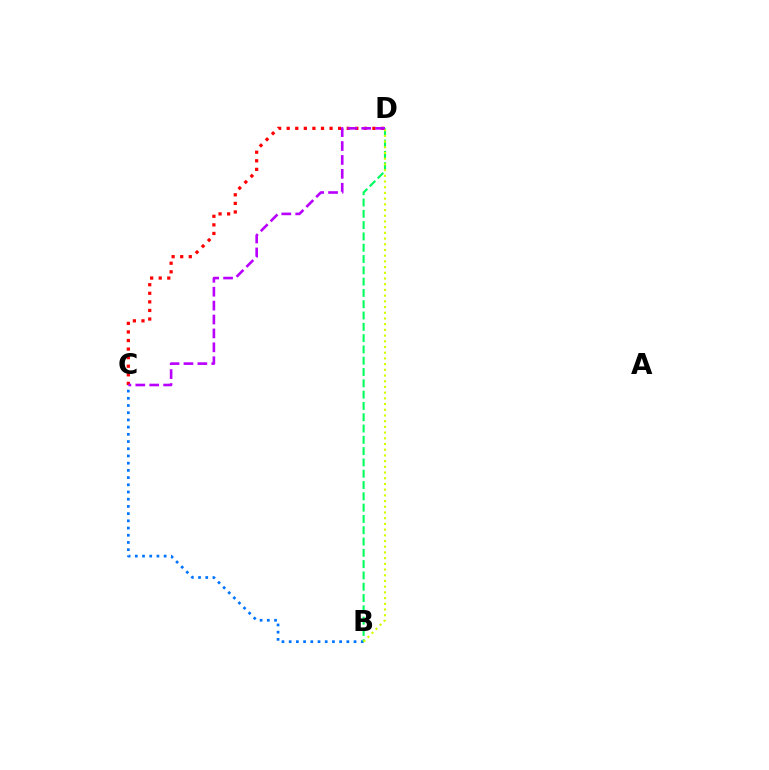{('C', 'D'): [{'color': '#ff0000', 'line_style': 'dotted', 'thickness': 2.33}, {'color': '#b900ff', 'line_style': 'dashed', 'thickness': 1.89}], ('B', 'C'): [{'color': '#0074ff', 'line_style': 'dotted', 'thickness': 1.96}], ('B', 'D'): [{'color': '#00ff5c', 'line_style': 'dashed', 'thickness': 1.54}, {'color': '#d1ff00', 'line_style': 'dotted', 'thickness': 1.55}]}